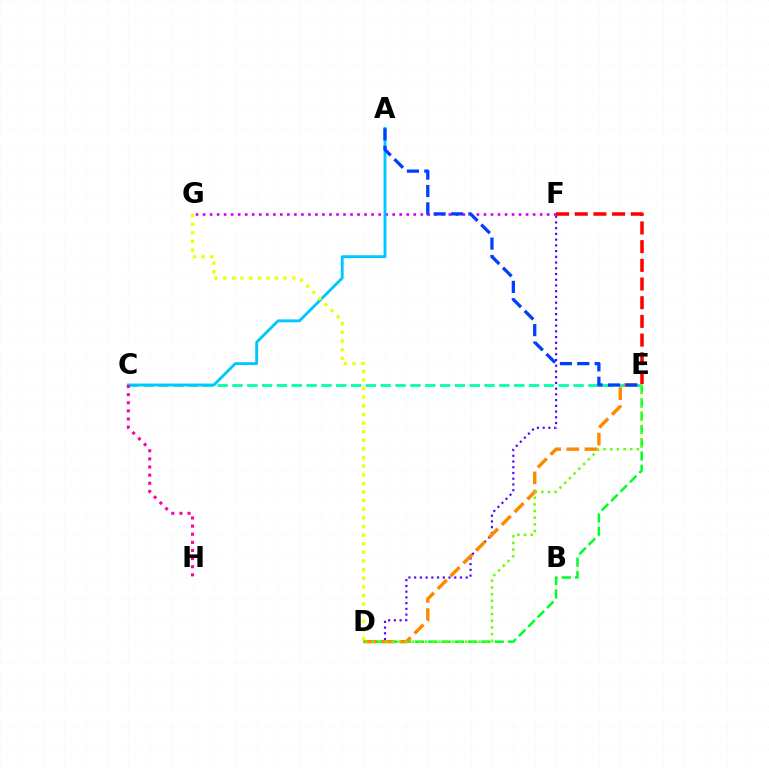{('D', 'F'): [{'color': '#4f00ff', 'line_style': 'dotted', 'thickness': 1.56}], ('C', 'E'): [{'color': '#00ffaf', 'line_style': 'dashed', 'thickness': 2.01}], ('D', 'E'): [{'color': '#00ff27', 'line_style': 'dashed', 'thickness': 1.8}, {'color': '#ff8800', 'line_style': 'dashed', 'thickness': 2.46}, {'color': '#66ff00', 'line_style': 'dotted', 'thickness': 1.81}], ('F', 'G'): [{'color': '#d600ff', 'line_style': 'dotted', 'thickness': 1.91}], ('A', 'C'): [{'color': '#00c7ff', 'line_style': 'solid', 'thickness': 2.06}], ('E', 'F'): [{'color': '#ff0000', 'line_style': 'dashed', 'thickness': 2.54}], ('D', 'G'): [{'color': '#eeff00', 'line_style': 'dotted', 'thickness': 2.34}], ('C', 'H'): [{'color': '#ff00a0', 'line_style': 'dotted', 'thickness': 2.21}], ('A', 'E'): [{'color': '#003fff', 'line_style': 'dashed', 'thickness': 2.36}]}